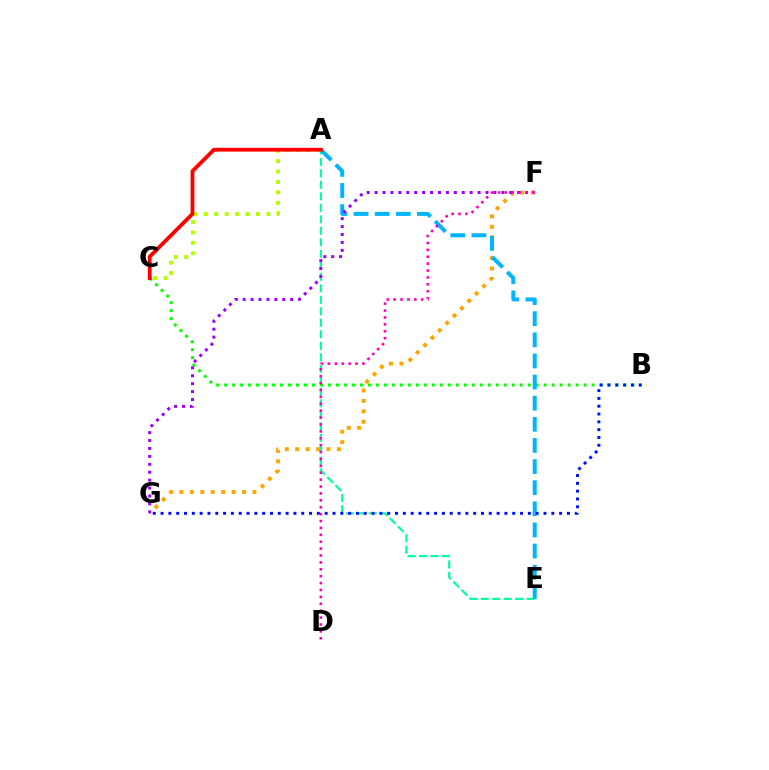{('F', 'G'): [{'color': '#ffa500', 'line_style': 'dotted', 'thickness': 2.83}, {'color': '#9b00ff', 'line_style': 'dotted', 'thickness': 2.15}], ('B', 'C'): [{'color': '#08ff00', 'line_style': 'dotted', 'thickness': 2.17}], ('A', 'E'): [{'color': '#00ff9d', 'line_style': 'dashed', 'thickness': 1.56}, {'color': '#00b5ff', 'line_style': 'dashed', 'thickness': 2.87}], ('A', 'C'): [{'color': '#b3ff00', 'line_style': 'dotted', 'thickness': 2.83}, {'color': '#ff0000', 'line_style': 'solid', 'thickness': 2.74}], ('B', 'G'): [{'color': '#0010ff', 'line_style': 'dotted', 'thickness': 2.12}], ('D', 'F'): [{'color': '#ff00bd', 'line_style': 'dotted', 'thickness': 1.87}]}